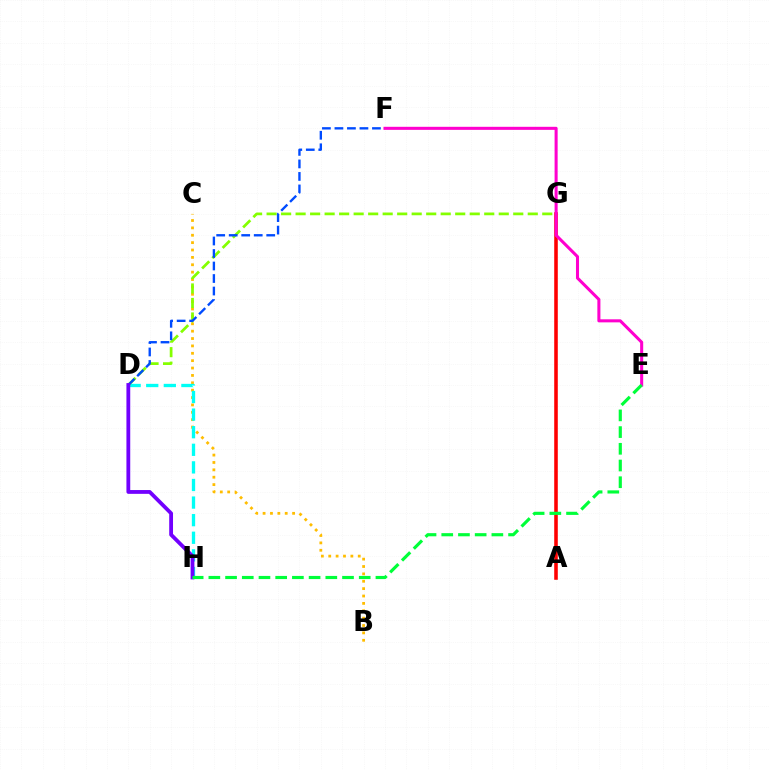{('B', 'C'): [{'color': '#ffbd00', 'line_style': 'dotted', 'thickness': 2.0}], ('D', 'H'): [{'color': '#00fff6', 'line_style': 'dashed', 'thickness': 2.39}, {'color': '#7200ff', 'line_style': 'solid', 'thickness': 2.74}], ('D', 'G'): [{'color': '#84ff00', 'line_style': 'dashed', 'thickness': 1.97}], ('D', 'F'): [{'color': '#004bff', 'line_style': 'dashed', 'thickness': 1.7}], ('A', 'G'): [{'color': '#ff0000', 'line_style': 'solid', 'thickness': 2.57}], ('E', 'F'): [{'color': '#ff00cf', 'line_style': 'solid', 'thickness': 2.2}], ('E', 'H'): [{'color': '#00ff39', 'line_style': 'dashed', 'thickness': 2.27}]}